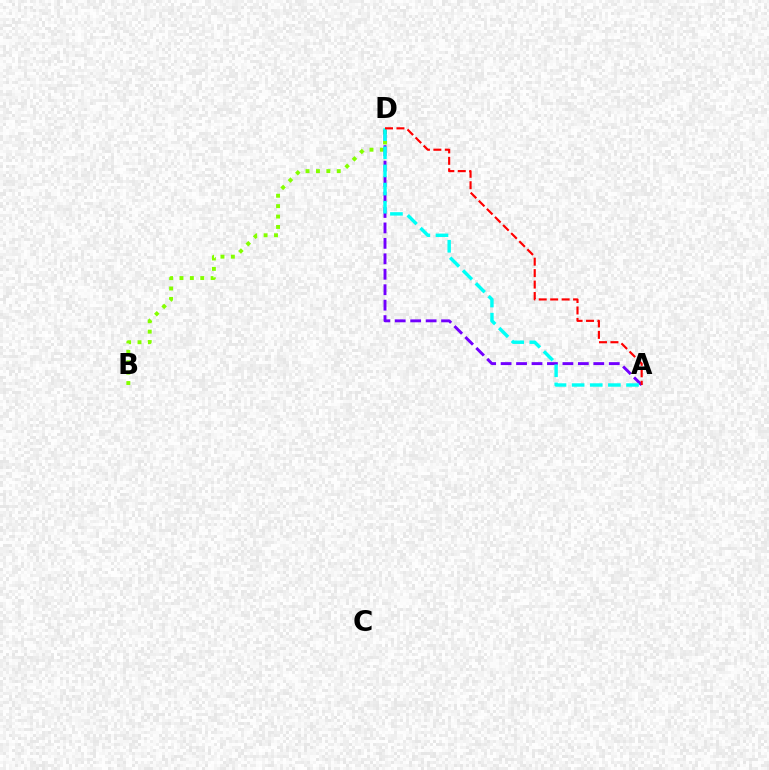{('B', 'D'): [{'color': '#84ff00', 'line_style': 'dotted', 'thickness': 2.83}], ('A', 'D'): [{'color': '#7200ff', 'line_style': 'dashed', 'thickness': 2.1}, {'color': '#00fff6', 'line_style': 'dashed', 'thickness': 2.46}, {'color': '#ff0000', 'line_style': 'dashed', 'thickness': 1.56}]}